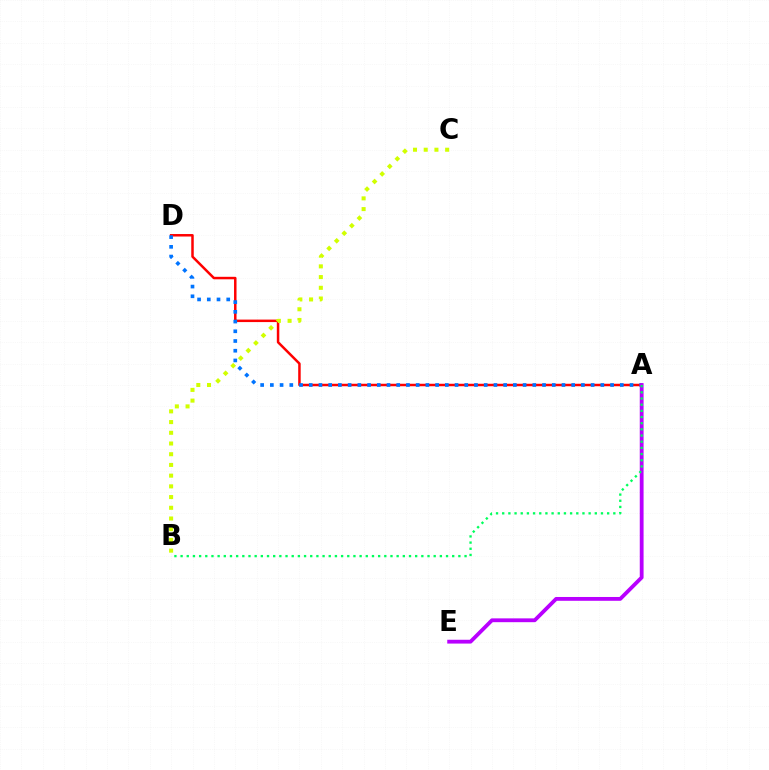{('A', 'D'): [{'color': '#ff0000', 'line_style': 'solid', 'thickness': 1.79}, {'color': '#0074ff', 'line_style': 'dotted', 'thickness': 2.64}], ('A', 'E'): [{'color': '#b900ff', 'line_style': 'solid', 'thickness': 2.75}], ('A', 'B'): [{'color': '#00ff5c', 'line_style': 'dotted', 'thickness': 1.68}], ('B', 'C'): [{'color': '#d1ff00', 'line_style': 'dotted', 'thickness': 2.91}]}